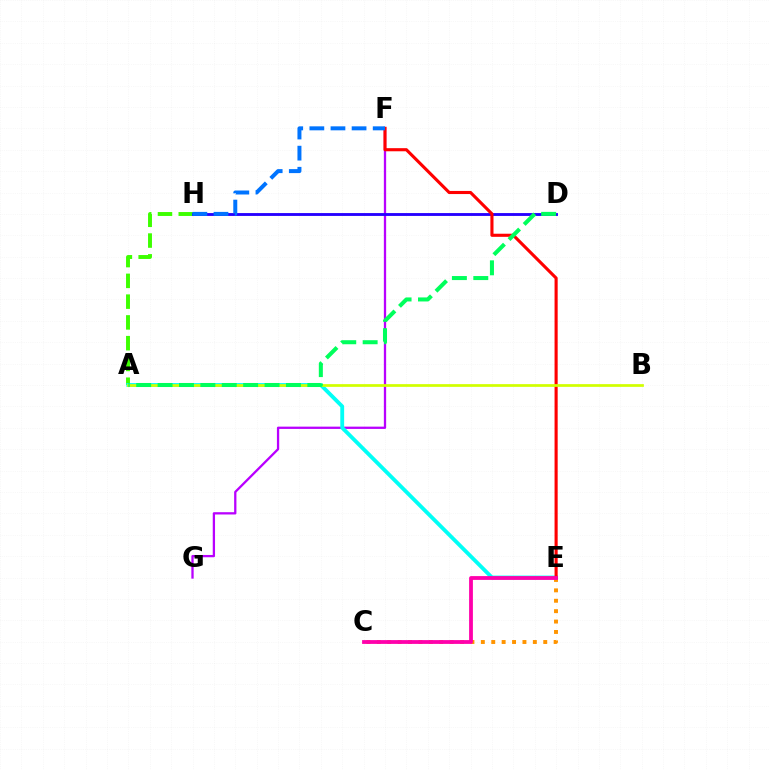{('A', 'H'): [{'color': '#3dff00', 'line_style': 'dashed', 'thickness': 2.82}], ('F', 'G'): [{'color': '#b900ff', 'line_style': 'solid', 'thickness': 1.65}], ('D', 'H'): [{'color': '#2500ff', 'line_style': 'solid', 'thickness': 2.05}], ('A', 'E'): [{'color': '#00fff6', 'line_style': 'solid', 'thickness': 2.77}], ('C', 'E'): [{'color': '#ff9400', 'line_style': 'dotted', 'thickness': 2.83}, {'color': '#ff00ac', 'line_style': 'solid', 'thickness': 2.73}], ('E', 'F'): [{'color': '#ff0000', 'line_style': 'solid', 'thickness': 2.24}], ('A', 'B'): [{'color': '#d1ff00', 'line_style': 'solid', 'thickness': 1.96}], ('F', 'H'): [{'color': '#0074ff', 'line_style': 'dashed', 'thickness': 2.87}], ('A', 'D'): [{'color': '#00ff5c', 'line_style': 'dashed', 'thickness': 2.91}]}